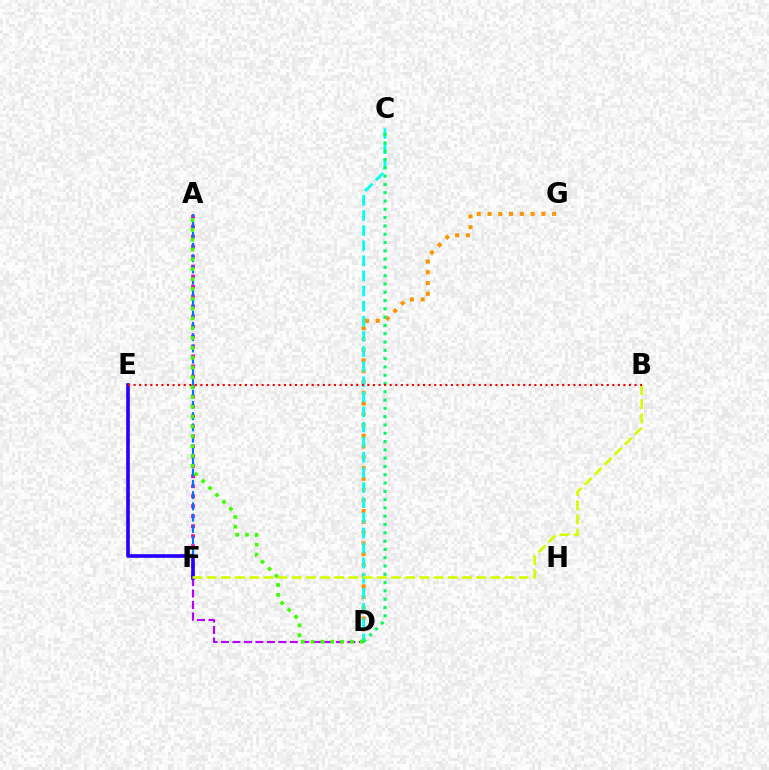{('D', 'G'): [{'color': '#ff9400', 'line_style': 'dotted', 'thickness': 2.92}], ('A', 'F'): [{'color': '#ff00ac', 'line_style': 'dotted', 'thickness': 2.71}, {'color': '#0074ff', 'line_style': 'dashed', 'thickness': 1.53}], ('C', 'D'): [{'color': '#00fff6', 'line_style': 'dashed', 'thickness': 2.05}, {'color': '#00ff5c', 'line_style': 'dotted', 'thickness': 2.25}], ('D', 'F'): [{'color': '#b900ff', 'line_style': 'dashed', 'thickness': 1.56}], ('A', 'D'): [{'color': '#3dff00', 'line_style': 'dotted', 'thickness': 2.67}], ('E', 'F'): [{'color': '#2500ff', 'line_style': 'solid', 'thickness': 2.62}], ('B', 'F'): [{'color': '#d1ff00', 'line_style': 'dashed', 'thickness': 1.93}], ('B', 'E'): [{'color': '#ff0000', 'line_style': 'dotted', 'thickness': 1.51}]}